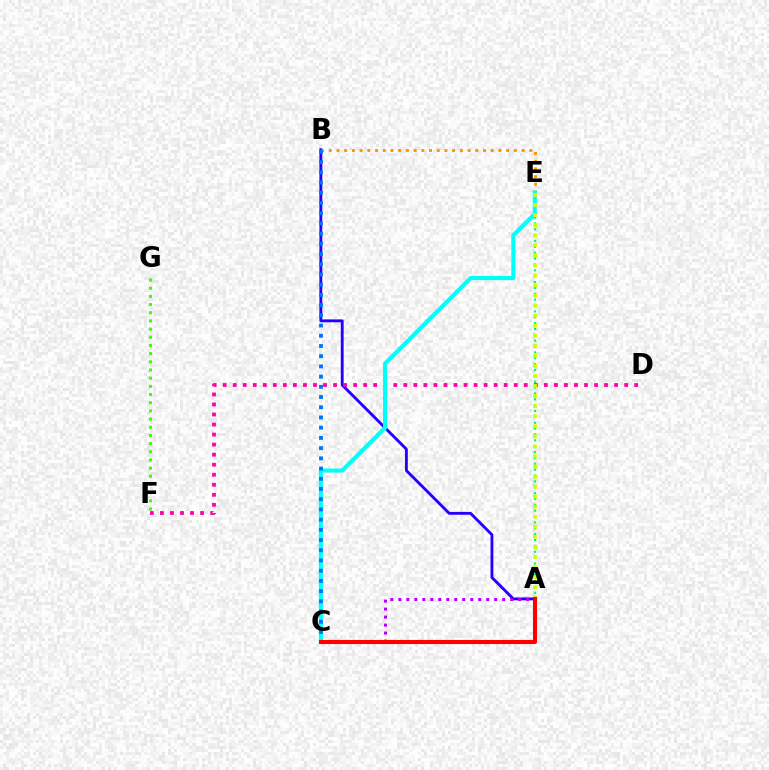{('A', 'B'): [{'color': '#2500ff', 'line_style': 'solid', 'thickness': 2.05}], ('F', 'G'): [{'color': '#3dff00', 'line_style': 'dotted', 'thickness': 2.22}], ('A', 'E'): [{'color': '#00ff5c', 'line_style': 'dotted', 'thickness': 1.59}, {'color': '#d1ff00', 'line_style': 'dotted', 'thickness': 2.73}], ('B', 'E'): [{'color': '#ff9400', 'line_style': 'dotted', 'thickness': 2.1}], ('D', 'F'): [{'color': '#ff00ac', 'line_style': 'dotted', 'thickness': 2.73}], ('C', 'E'): [{'color': '#00fff6', 'line_style': 'solid', 'thickness': 2.93}], ('A', 'C'): [{'color': '#b900ff', 'line_style': 'dotted', 'thickness': 2.17}, {'color': '#ff0000', 'line_style': 'solid', 'thickness': 2.94}], ('B', 'C'): [{'color': '#0074ff', 'line_style': 'dotted', 'thickness': 2.78}]}